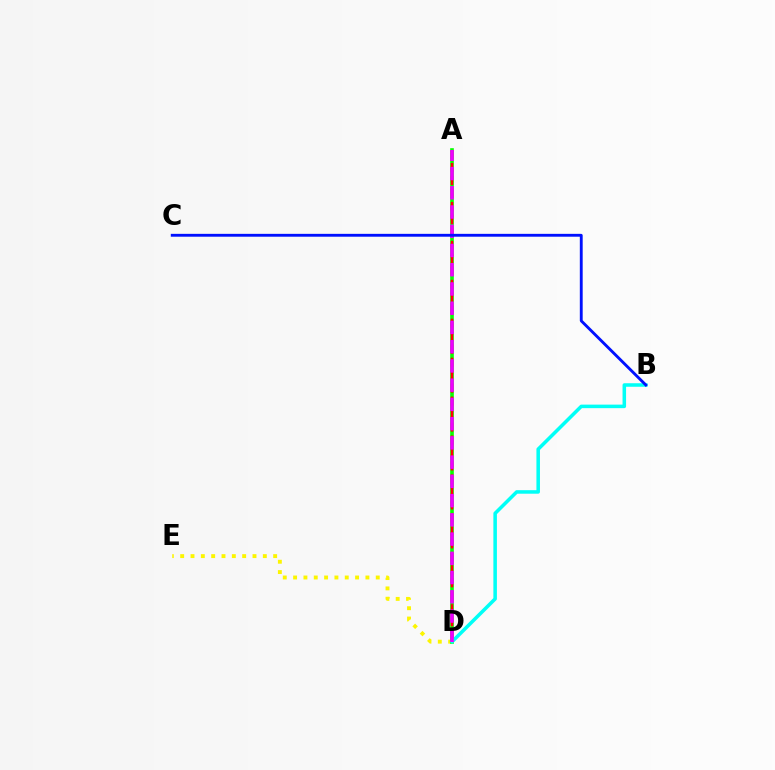{('D', 'E'): [{'color': '#fcf500', 'line_style': 'dotted', 'thickness': 2.81}], ('A', 'D'): [{'color': '#08ff00', 'line_style': 'solid', 'thickness': 2.63}, {'color': '#ff0000', 'line_style': 'dashed', 'thickness': 1.76}, {'color': '#ee00ff', 'line_style': 'dashed', 'thickness': 2.61}], ('B', 'D'): [{'color': '#00fff6', 'line_style': 'solid', 'thickness': 2.54}], ('B', 'C'): [{'color': '#0010ff', 'line_style': 'solid', 'thickness': 2.06}]}